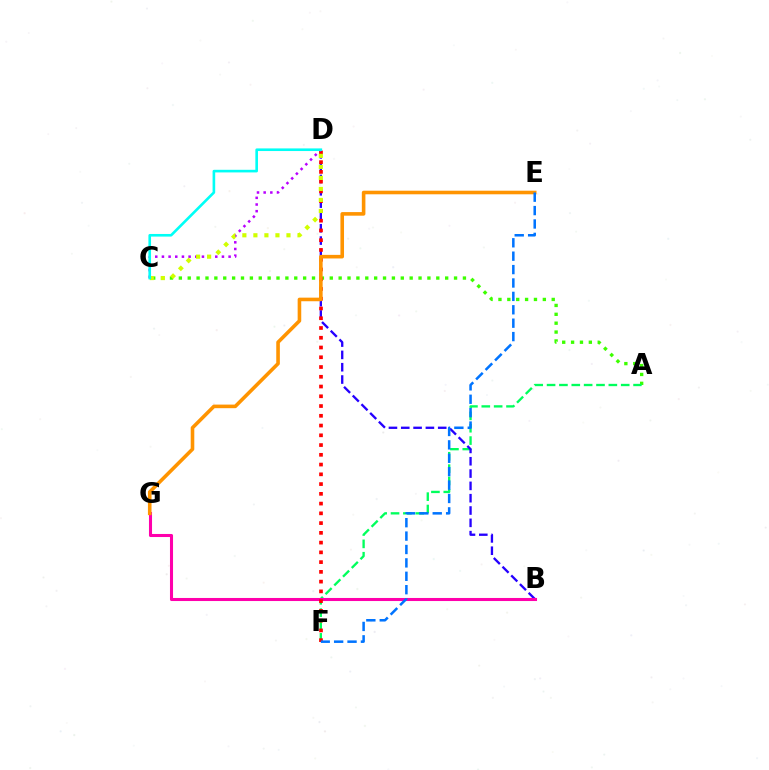{('A', 'C'): [{'color': '#3dff00', 'line_style': 'dotted', 'thickness': 2.41}], ('A', 'F'): [{'color': '#00ff5c', 'line_style': 'dashed', 'thickness': 1.68}], ('B', 'D'): [{'color': '#2500ff', 'line_style': 'dashed', 'thickness': 1.67}], ('B', 'G'): [{'color': '#ff00ac', 'line_style': 'solid', 'thickness': 2.21}], ('D', 'F'): [{'color': '#ff0000', 'line_style': 'dotted', 'thickness': 2.65}], ('E', 'G'): [{'color': '#ff9400', 'line_style': 'solid', 'thickness': 2.59}], ('C', 'D'): [{'color': '#b900ff', 'line_style': 'dotted', 'thickness': 1.81}, {'color': '#d1ff00', 'line_style': 'dotted', 'thickness': 3.0}, {'color': '#00fff6', 'line_style': 'solid', 'thickness': 1.89}], ('E', 'F'): [{'color': '#0074ff', 'line_style': 'dashed', 'thickness': 1.82}]}